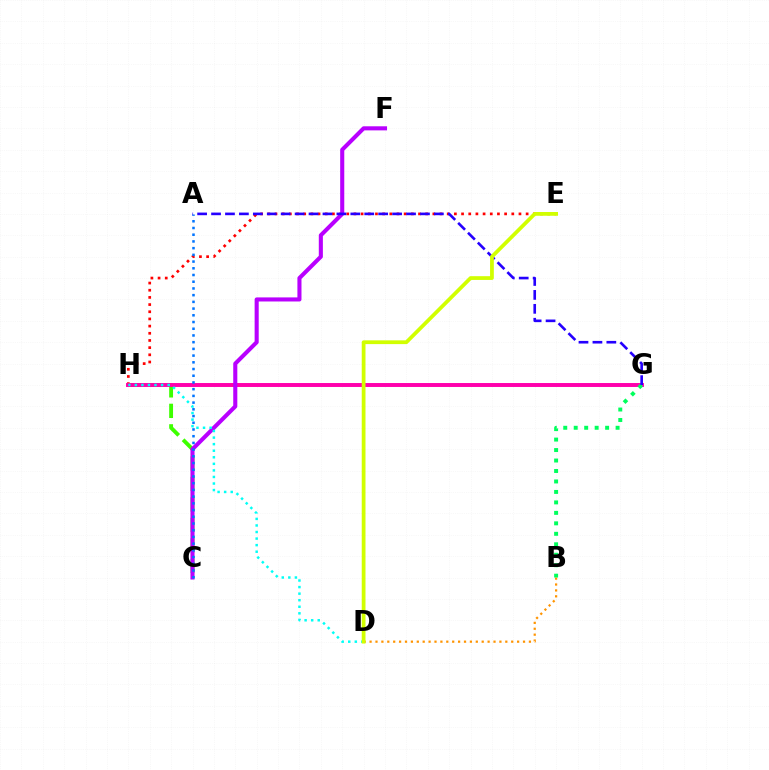{('C', 'H'): [{'color': '#3dff00', 'line_style': 'dashed', 'thickness': 2.78}], ('B', 'D'): [{'color': '#ff9400', 'line_style': 'dotted', 'thickness': 1.6}], ('E', 'H'): [{'color': '#ff0000', 'line_style': 'dotted', 'thickness': 1.95}], ('G', 'H'): [{'color': '#ff00ac', 'line_style': 'solid', 'thickness': 2.83}], ('C', 'F'): [{'color': '#b900ff', 'line_style': 'solid', 'thickness': 2.94}], ('B', 'G'): [{'color': '#00ff5c', 'line_style': 'dotted', 'thickness': 2.84}], ('A', 'C'): [{'color': '#0074ff', 'line_style': 'dotted', 'thickness': 1.82}], ('A', 'G'): [{'color': '#2500ff', 'line_style': 'dashed', 'thickness': 1.89}], ('D', 'H'): [{'color': '#00fff6', 'line_style': 'dotted', 'thickness': 1.78}], ('D', 'E'): [{'color': '#d1ff00', 'line_style': 'solid', 'thickness': 2.71}]}